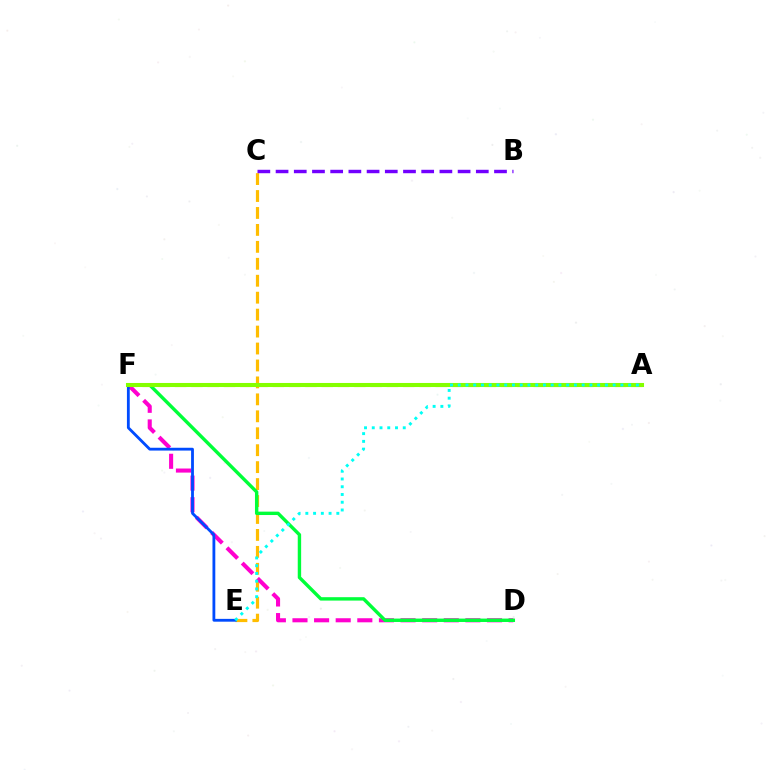{('C', 'E'): [{'color': '#ffbd00', 'line_style': 'dashed', 'thickness': 2.3}], ('B', 'C'): [{'color': '#7200ff', 'line_style': 'dashed', 'thickness': 2.47}], ('A', 'F'): [{'color': '#ff0000', 'line_style': 'dashed', 'thickness': 2.21}, {'color': '#84ff00', 'line_style': 'solid', 'thickness': 2.92}], ('D', 'F'): [{'color': '#ff00cf', 'line_style': 'dashed', 'thickness': 2.94}, {'color': '#00ff39', 'line_style': 'solid', 'thickness': 2.45}], ('E', 'F'): [{'color': '#004bff', 'line_style': 'solid', 'thickness': 2.03}], ('A', 'E'): [{'color': '#00fff6', 'line_style': 'dotted', 'thickness': 2.1}]}